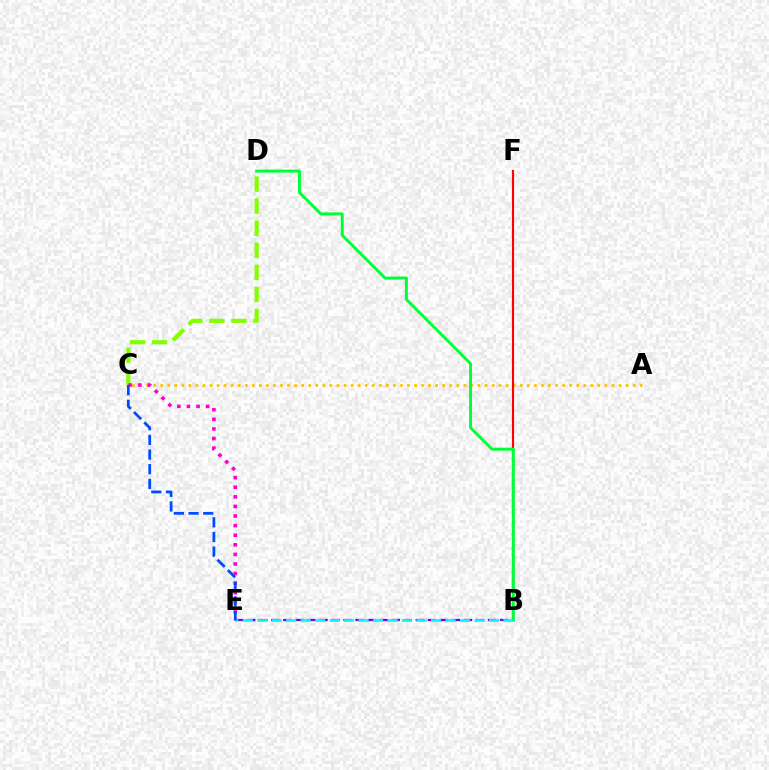{('A', 'C'): [{'color': '#ffbd00', 'line_style': 'dotted', 'thickness': 1.92}], ('C', 'D'): [{'color': '#84ff00', 'line_style': 'dashed', 'thickness': 3.0}], ('B', 'F'): [{'color': '#ff0000', 'line_style': 'solid', 'thickness': 1.53}], ('B', 'D'): [{'color': '#00ff39', 'line_style': 'solid', 'thickness': 2.13}], ('C', 'E'): [{'color': '#ff00cf', 'line_style': 'dotted', 'thickness': 2.61}, {'color': '#004bff', 'line_style': 'dashed', 'thickness': 1.99}], ('B', 'E'): [{'color': '#7200ff', 'line_style': 'dashed', 'thickness': 1.64}, {'color': '#00fff6', 'line_style': 'dashed', 'thickness': 1.97}]}